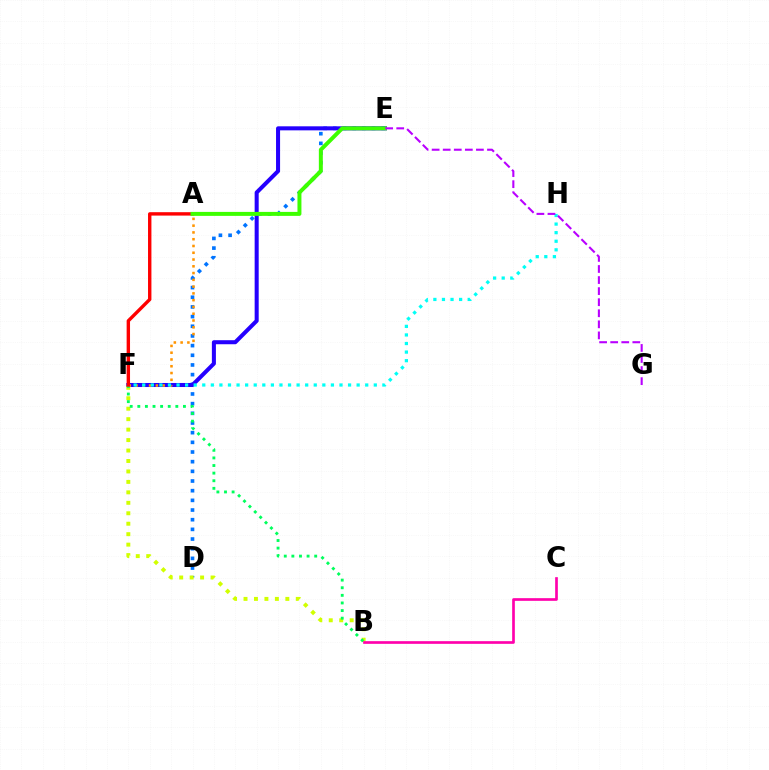{('D', 'E'): [{'color': '#0074ff', 'line_style': 'dotted', 'thickness': 2.63}], ('E', 'F'): [{'color': '#2500ff', 'line_style': 'solid', 'thickness': 2.91}], ('B', 'F'): [{'color': '#d1ff00', 'line_style': 'dotted', 'thickness': 2.84}, {'color': '#00ff5c', 'line_style': 'dotted', 'thickness': 2.07}], ('A', 'F'): [{'color': '#ff9400', 'line_style': 'dotted', 'thickness': 1.84}, {'color': '#ff0000', 'line_style': 'solid', 'thickness': 2.44}], ('B', 'C'): [{'color': '#ff00ac', 'line_style': 'solid', 'thickness': 1.92}], ('F', 'H'): [{'color': '#00fff6', 'line_style': 'dotted', 'thickness': 2.33}], ('A', 'E'): [{'color': '#3dff00', 'line_style': 'solid', 'thickness': 2.86}], ('E', 'G'): [{'color': '#b900ff', 'line_style': 'dashed', 'thickness': 1.5}]}